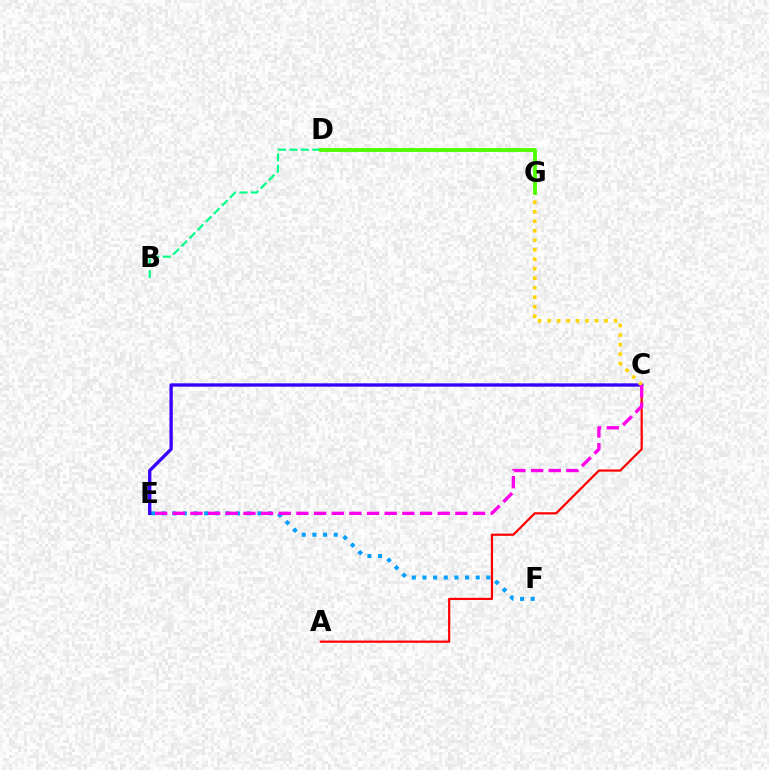{('E', 'F'): [{'color': '#009eff', 'line_style': 'dotted', 'thickness': 2.89}], ('A', 'C'): [{'color': '#ff0000', 'line_style': 'solid', 'thickness': 1.6}], ('C', 'E'): [{'color': '#3700ff', 'line_style': 'solid', 'thickness': 2.4}, {'color': '#ff00ed', 'line_style': 'dashed', 'thickness': 2.4}], ('C', 'G'): [{'color': '#ffd500', 'line_style': 'dotted', 'thickness': 2.58}], ('B', 'D'): [{'color': '#00ff86', 'line_style': 'dashed', 'thickness': 1.56}], ('D', 'G'): [{'color': '#4fff00', 'line_style': 'solid', 'thickness': 2.74}]}